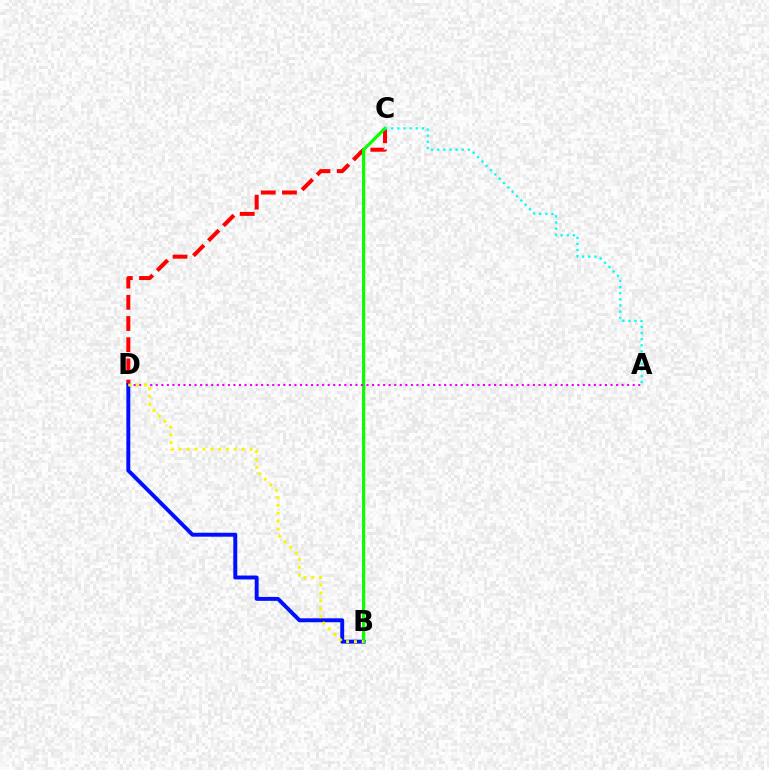{('C', 'D'): [{'color': '#ff0000', 'line_style': 'dashed', 'thickness': 2.88}], ('B', 'D'): [{'color': '#0010ff', 'line_style': 'solid', 'thickness': 2.82}, {'color': '#fcf500', 'line_style': 'dotted', 'thickness': 2.13}], ('B', 'C'): [{'color': '#08ff00', 'line_style': 'solid', 'thickness': 2.29}], ('A', 'D'): [{'color': '#ee00ff', 'line_style': 'dotted', 'thickness': 1.51}], ('A', 'C'): [{'color': '#00fff6', 'line_style': 'dotted', 'thickness': 1.66}]}